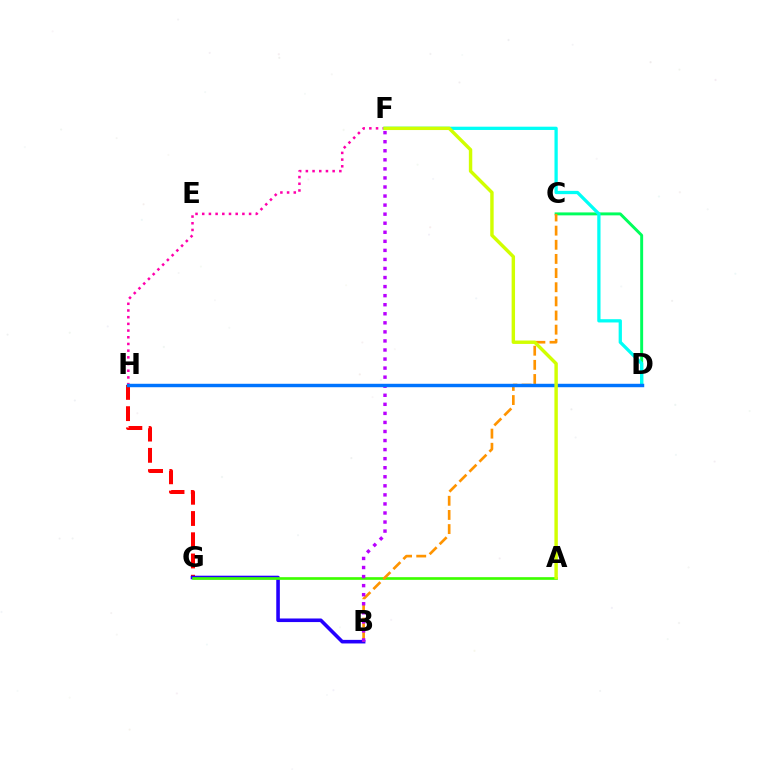{('G', 'H'): [{'color': '#ff0000', 'line_style': 'dashed', 'thickness': 2.88}], ('B', 'G'): [{'color': '#2500ff', 'line_style': 'solid', 'thickness': 2.58}], ('C', 'D'): [{'color': '#00ff5c', 'line_style': 'solid', 'thickness': 2.12}], ('A', 'G'): [{'color': '#3dff00', 'line_style': 'solid', 'thickness': 1.92}], ('B', 'C'): [{'color': '#ff9400', 'line_style': 'dashed', 'thickness': 1.92}], ('F', 'H'): [{'color': '#ff00ac', 'line_style': 'dotted', 'thickness': 1.82}], ('B', 'F'): [{'color': '#b900ff', 'line_style': 'dotted', 'thickness': 2.46}], ('D', 'F'): [{'color': '#00fff6', 'line_style': 'solid', 'thickness': 2.36}], ('D', 'H'): [{'color': '#0074ff', 'line_style': 'solid', 'thickness': 2.48}], ('A', 'F'): [{'color': '#d1ff00', 'line_style': 'solid', 'thickness': 2.46}]}